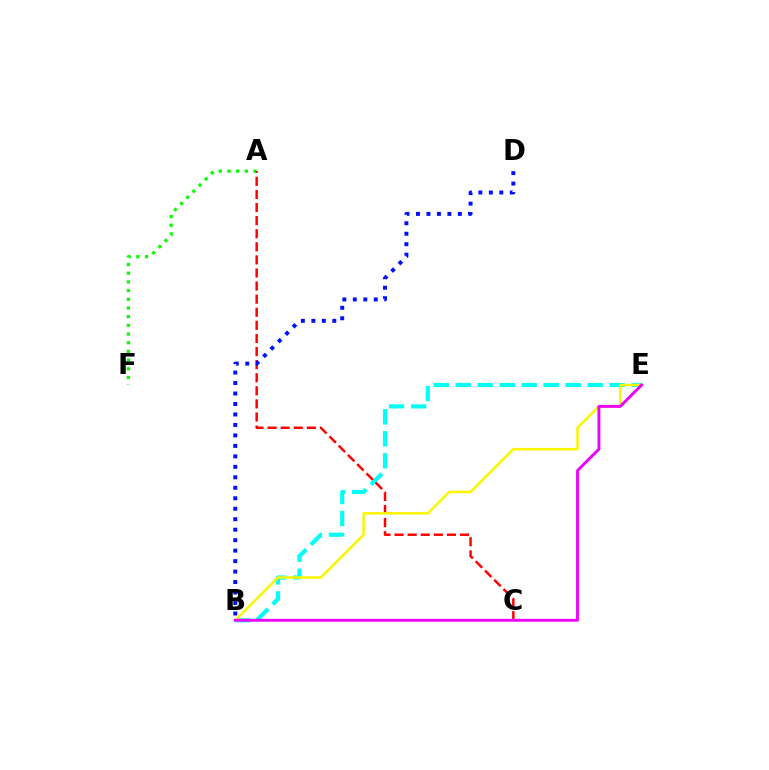{('B', 'E'): [{'color': '#00fff6', 'line_style': 'dashed', 'thickness': 2.99}, {'color': '#fcf500', 'line_style': 'solid', 'thickness': 1.81}, {'color': '#ee00ff', 'line_style': 'solid', 'thickness': 2.07}], ('A', 'F'): [{'color': '#08ff00', 'line_style': 'dotted', 'thickness': 2.36}], ('A', 'C'): [{'color': '#ff0000', 'line_style': 'dashed', 'thickness': 1.78}], ('B', 'D'): [{'color': '#0010ff', 'line_style': 'dotted', 'thickness': 2.85}]}